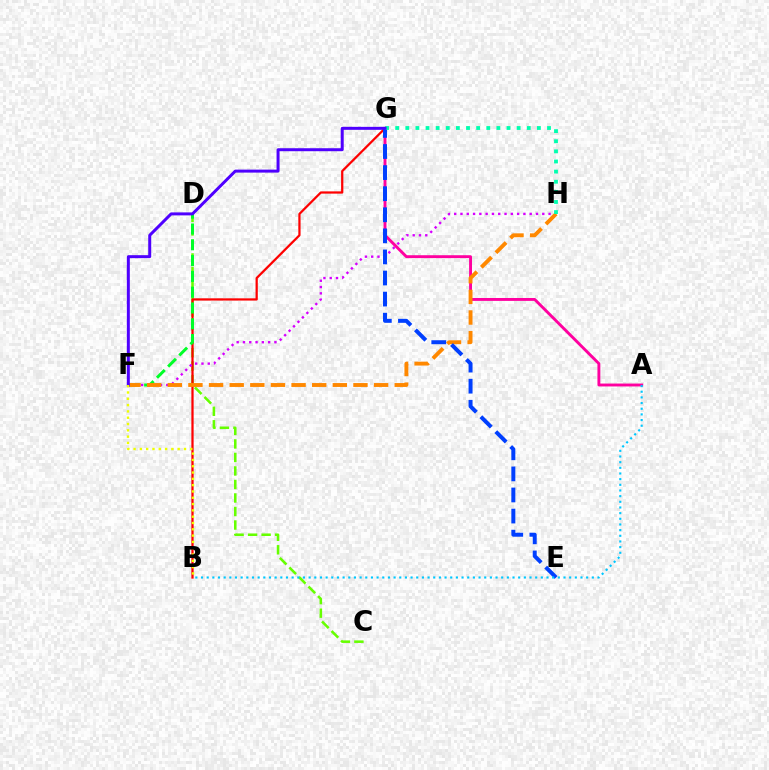{('C', 'D'): [{'color': '#66ff00', 'line_style': 'dashed', 'thickness': 1.84}], ('B', 'G'): [{'color': '#ff0000', 'line_style': 'solid', 'thickness': 1.61}], ('D', 'F'): [{'color': '#00ff27', 'line_style': 'dashed', 'thickness': 2.15}], ('F', 'H'): [{'color': '#d600ff', 'line_style': 'dotted', 'thickness': 1.71}, {'color': '#ff8800', 'line_style': 'dashed', 'thickness': 2.8}], ('A', 'G'): [{'color': '#ff00a0', 'line_style': 'solid', 'thickness': 2.09}], ('E', 'G'): [{'color': '#003fff', 'line_style': 'dashed', 'thickness': 2.86}], ('A', 'B'): [{'color': '#00c7ff', 'line_style': 'dotted', 'thickness': 1.54}], ('G', 'H'): [{'color': '#00ffaf', 'line_style': 'dotted', 'thickness': 2.75}], ('F', 'G'): [{'color': '#4f00ff', 'line_style': 'solid', 'thickness': 2.15}], ('B', 'F'): [{'color': '#eeff00', 'line_style': 'dotted', 'thickness': 1.71}]}